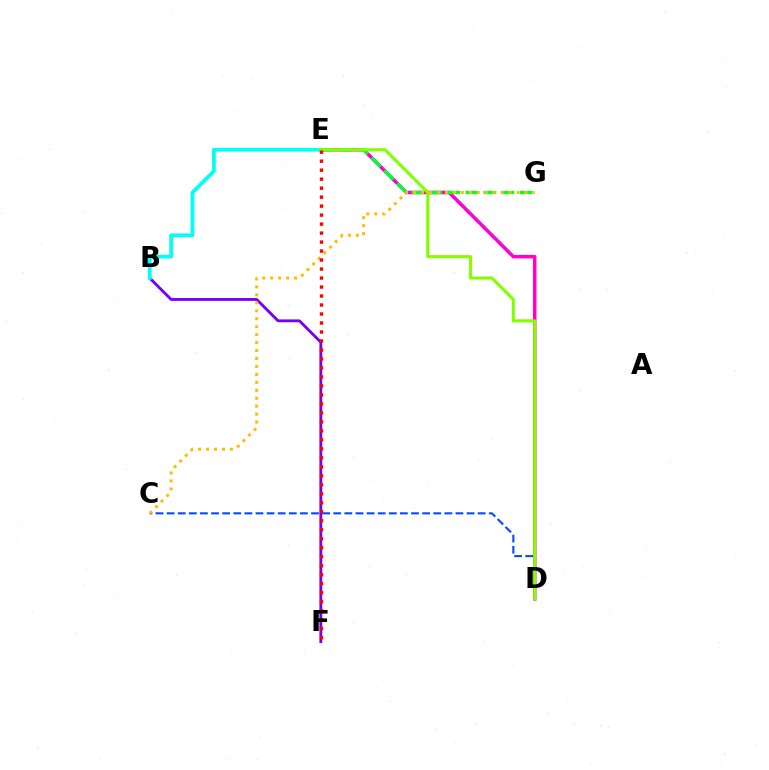{('D', 'E'): [{'color': '#ff00cf', 'line_style': 'solid', 'thickness': 2.53}, {'color': '#84ff00', 'line_style': 'solid', 'thickness': 2.22}], ('E', 'G'): [{'color': '#00ff39', 'line_style': 'dashed', 'thickness': 2.45}], ('B', 'F'): [{'color': '#7200ff', 'line_style': 'solid', 'thickness': 2.04}], ('C', 'D'): [{'color': '#004bff', 'line_style': 'dashed', 'thickness': 1.51}], ('C', 'G'): [{'color': '#ffbd00', 'line_style': 'dotted', 'thickness': 2.16}], ('B', 'E'): [{'color': '#00fff6', 'line_style': 'solid', 'thickness': 2.69}], ('E', 'F'): [{'color': '#ff0000', 'line_style': 'dotted', 'thickness': 2.44}]}